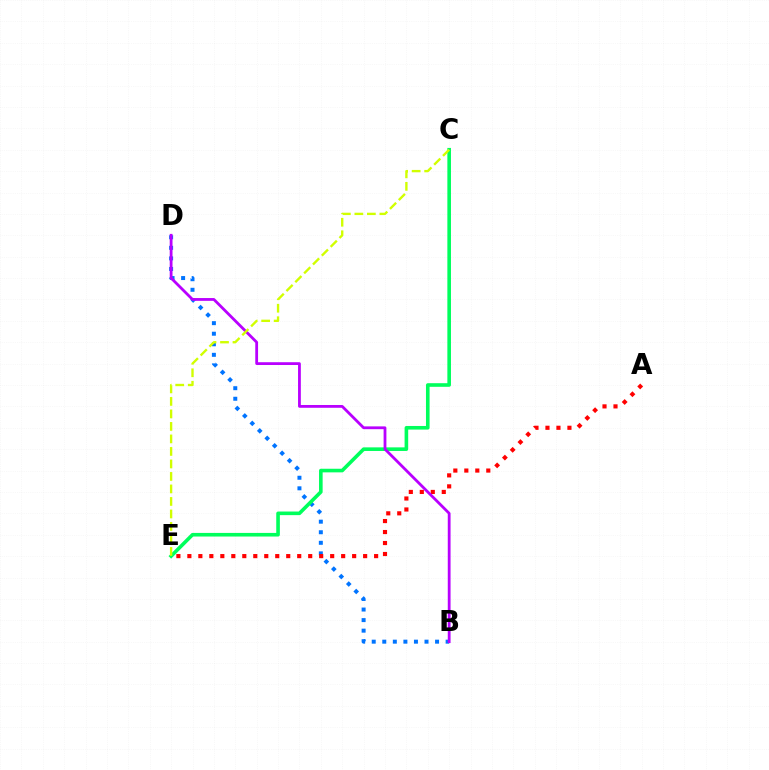{('B', 'D'): [{'color': '#0074ff', 'line_style': 'dotted', 'thickness': 2.87}, {'color': '#b900ff', 'line_style': 'solid', 'thickness': 2.01}], ('A', 'E'): [{'color': '#ff0000', 'line_style': 'dotted', 'thickness': 2.98}], ('C', 'E'): [{'color': '#00ff5c', 'line_style': 'solid', 'thickness': 2.6}, {'color': '#d1ff00', 'line_style': 'dashed', 'thickness': 1.7}]}